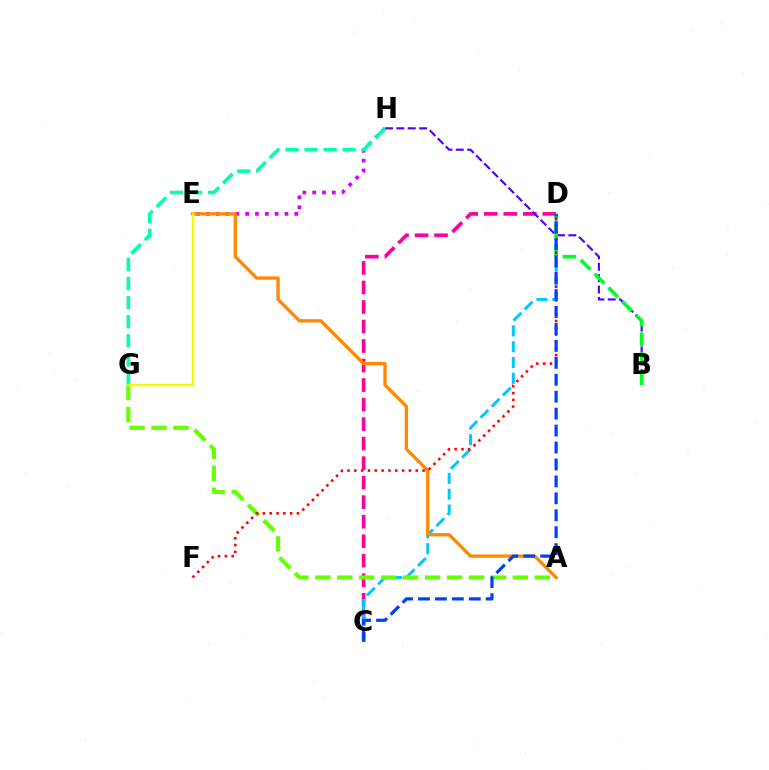{('C', 'D'): [{'color': '#ff00a0', 'line_style': 'dashed', 'thickness': 2.65}, {'color': '#00c7ff', 'line_style': 'dashed', 'thickness': 2.15}, {'color': '#003fff', 'line_style': 'dashed', 'thickness': 2.3}], ('E', 'H'): [{'color': '#d600ff', 'line_style': 'dotted', 'thickness': 2.67}], ('B', 'H'): [{'color': '#4f00ff', 'line_style': 'dashed', 'thickness': 1.55}], ('A', 'G'): [{'color': '#66ff00', 'line_style': 'dashed', 'thickness': 2.98}], ('A', 'E'): [{'color': '#ff8800', 'line_style': 'solid', 'thickness': 2.38}], ('B', 'D'): [{'color': '#00ff27', 'line_style': 'dashed', 'thickness': 2.65}], ('D', 'F'): [{'color': '#ff0000', 'line_style': 'dotted', 'thickness': 1.85}], ('G', 'H'): [{'color': '#00ffaf', 'line_style': 'dashed', 'thickness': 2.59}], ('E', 'G'): [{'color': '#eeff00', 'line_style': 'solid', 'thickness': 1.8}]}